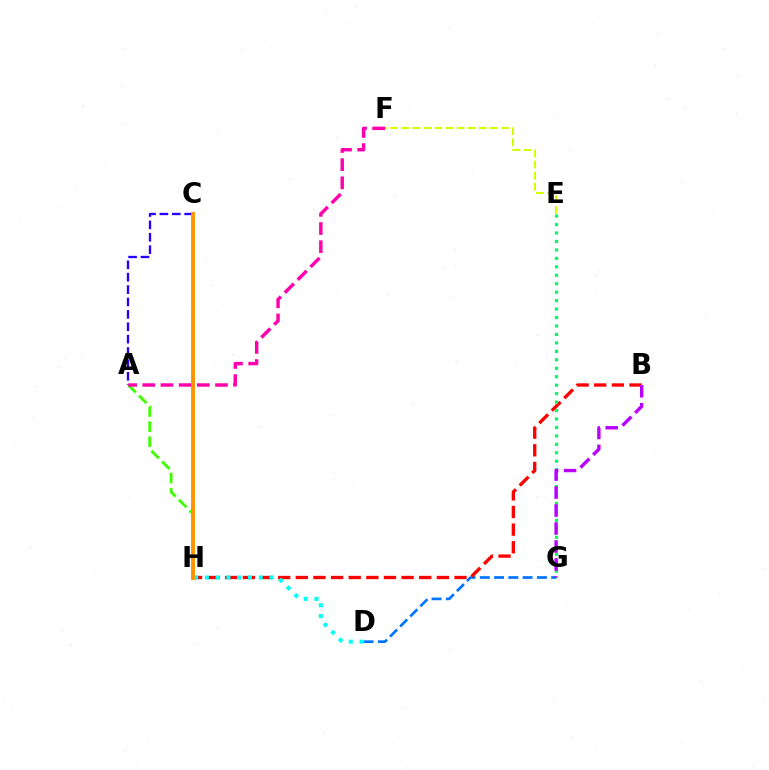{('D', 'G'): [{'color': '#0074ff', 'line_style': 'dashed', 'thickness': 1.94}], ('A', 'H'): [{'color': '#3dff00', 'line_style': 'dashed', 'thickness': 2.05}], ('B', 'H'): [{'color': '#ff0000', 'line_style': 'dashed', 'thickness': 2.4}], ('A', 'C'): [{'color': '#2500ff', 'line_style': 'dashed', 'thickness': 1.68}], ('E', 'G'): [{'color': '#00ff5c', 'line_style': 'dotted', 'thickness': 2.3}], ('E', 'F'): [{'color': '#d1ff00', 'line_style': 'dashed', 'thickness': 1.51}], ('A', 'F'): [{'color': '#ff00ac', 'line_style': 'dashed', 'thickness': 2.47}], ('D', 'H'): [{'color': '#00fff6', 'line_style': 'dotted', 'thickness': 2.93}], ('C', 'H'): [{'color': '#ff9400', 'line_style': 'solid', 'thickness': 2.8}], ('B', 'G'): [{'color': '#b900ff', 'line_style': 'dashed', 'thickness': 2.44}]}